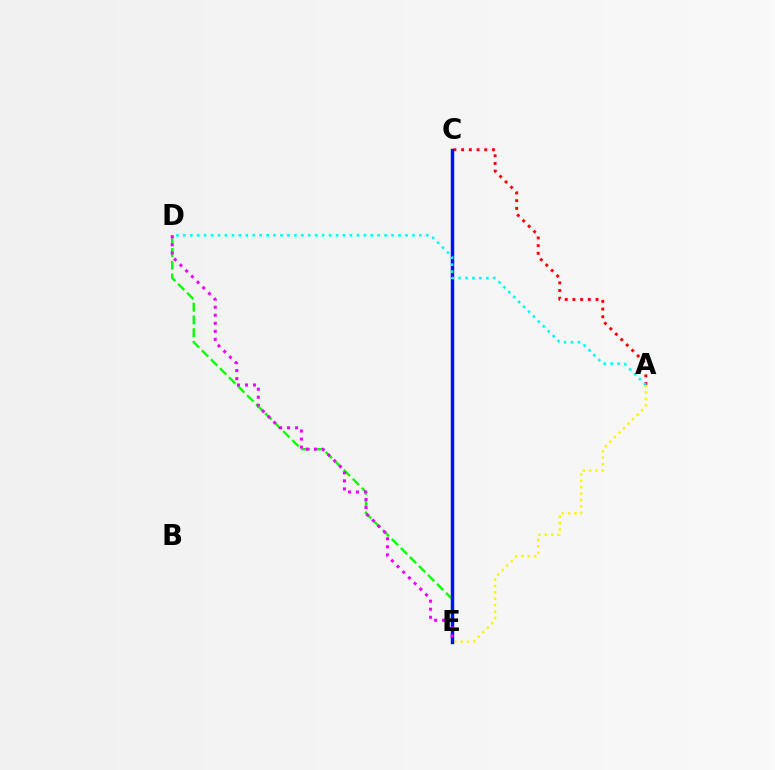{('A', 'E'): [{'color': '#fcf500', 'line_style': 'dotted', 'thickness': 1.73}], ('A', 'C'): [{'color': '#ff0000', 'line_style': 'dotted', 'thickness': 2.09}], ('D', 'E'): [{'color': '#08ff00', 'line_style': 'dashed', 'thickness': 1.73}, {'color': '#ee00ff', 'line_style': 'dotted', 'thickness': 2.18}], ('C', 'E'): [{'color': '#0010ff', 'line_style': 'solid', 'thickness': 2.47}], ('A', 'D'): [{'color': '#00fff6', 'line_style': 'dotted', 'thickness': 1.89}]}